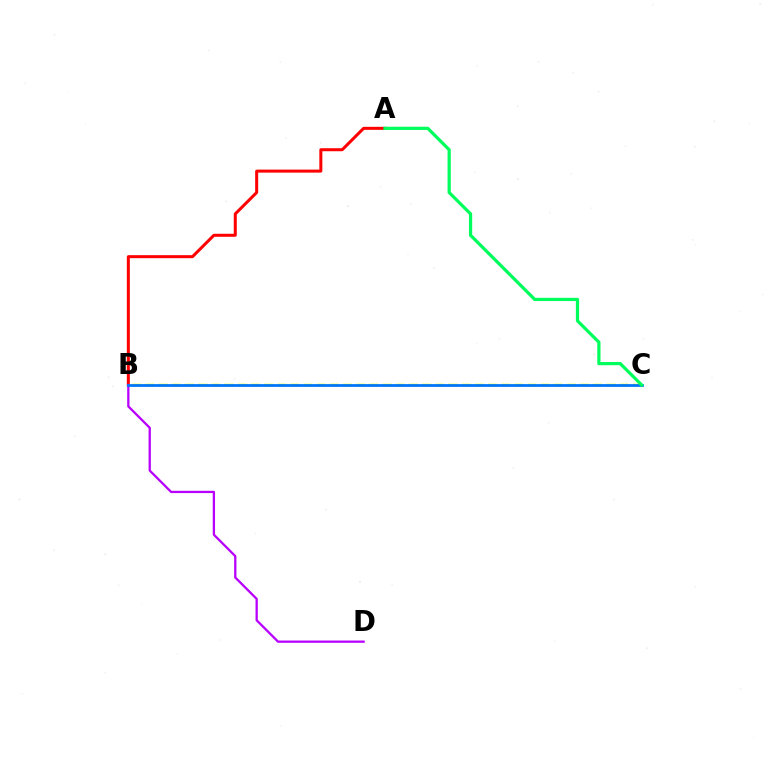{('B', 'C'): [{'color': '#d1ff00', 'line_style': 'dashed', 'thickness': 1.79}, {'color': '#0074ff', 'line_style': 'solid', 'thickness': 1.98}], ('A', 'B'): [{'color': '#ff0000', 'line_style': 'solid', 'thickness': 2.17}], ('B', 'D'): [{'color': '#b900ff', 'line_style': 'solid', 'thickness': 1.64}], ('A', 'C'): [{'color': '#00ff5c', 'line_style': 'solid', 'thickness': 2.32}]}